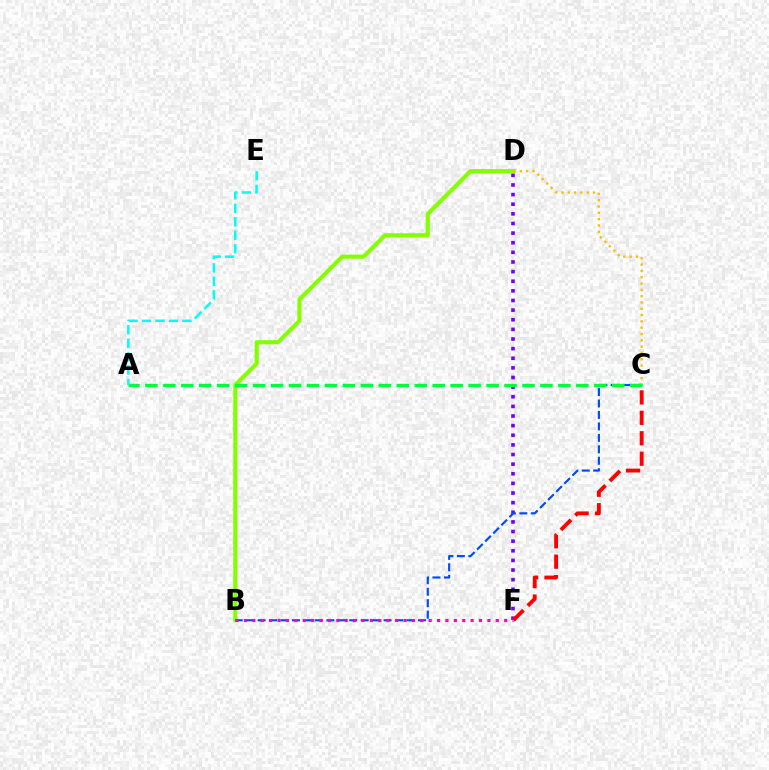{('D', 'F'): [{'color': '#7200ff', 'line_style': 'dotted', 'thickness': 2.62}], ('B', 'D'): [{'color': '#84ff00', 'line_style': 'solid', 'thickness': 2.95}], ('B', 'C'): [{'color': '#004bff', 'line_style': 'dashed', 'thickness': 1.56}], ('C', 'D'): [{'color': '#ffbd00', 'line_style': 'dotted', 'thickness': 1.71}], ('A', 'C'): [{'color': '#00ff39', 'line_style': 'dashed', 'thickness': 2.44}], ('A', 'E'): [{'color': '#00fff6', 'line_style': 'dashed', 'thickness': 1.83}], ('C', 'F'): [{'color': '#ff0000', 'line_style': 'dashed', 'thickness': 2.78}], ('B', 'F'): [{'color': '#ff00cf', 'line_style': 'dotted', 'thickness': 2.28}]}